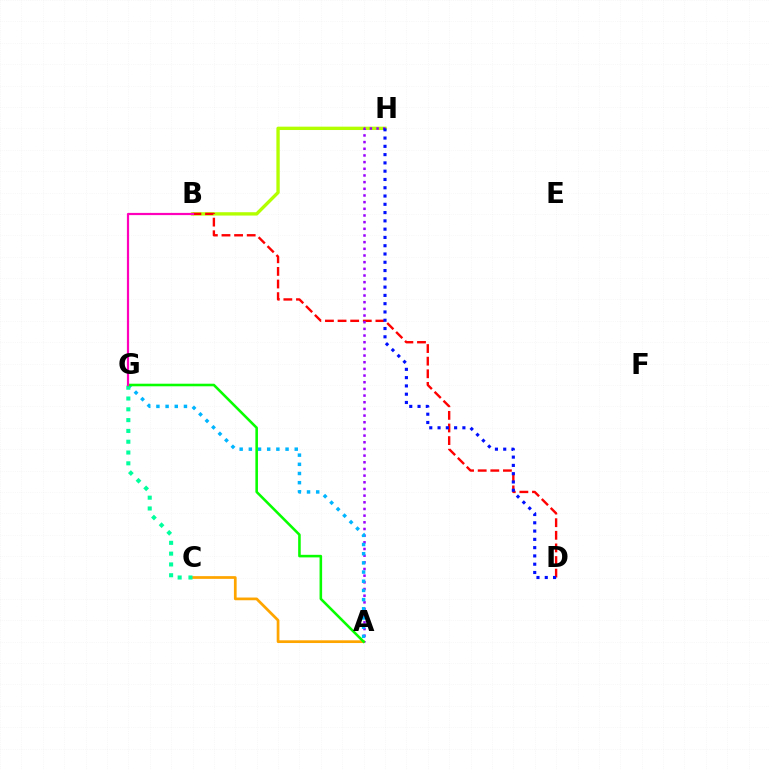{('B', 'H'): [{'color': '#b3ff00', 'line_style': 'solid', 'thickness': 2.41}], ('B', 'D'): [{'color': '#ff0000', 'line_style': 'dashed', 'thickness': 1.71}], ('A', 'C'): [{'color': '#ffa500', 'line_style': 'solid', 'thickness': 1.96}], ('A', 'H'): [{'color': '#9b00ff', 'line_style': 'dotted', 'thickness': 1.81}], ('A', 'G'): [{'color': '#00b5ff', 'line_style': 'dotted', 'thickness': 2.49}, {'color': '#08ff00', 'line_style': 'solid', 'thickness': 1.85}], ('D', 'H'): [{'color': '#0010ff', 'line_style': 'dotted', 'thickness': 2.25}], ('C', 'G'): [{'color': '#00ff9d', 'line_style': 'dotted', 'thickness': 2.94}], ('B', 'G'): [{'color': '#ff00bd', 'line_style': 'solid', 'thickness': 1.59}]}